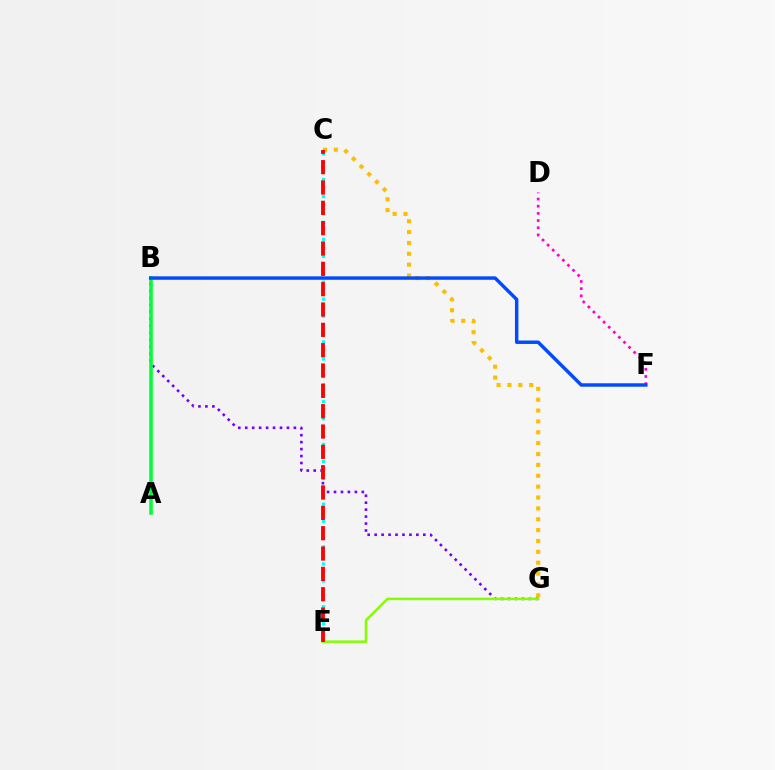{('C', 'G'): [{'color': '#ffbd00', 'line_style': 'dotted', 'thickness': 2.95}], ('B', 'G'): [{'color': '#7200ff', 'line_style': 'dotted', 'thickness': 1.89}], ('C', 'E'): [{'color': '#00fff6', 'line_style': 'dotted', 'thickness': 2.32}, {'color': '#ff0000', 'line_style': 'dashed', 'thickness': 2.76}], ('D', 'F'): [{'color': '#ff00cf', 'line_style': 'dotted', 'thickness': 1.95}], ('A', 'B'): [{'color': '#00ff39', 'line_style': 'solid', 'thickness': 2.56}], ('E', 'G'): [{'color': '#84ff00', 'line_style': 'solid', 'thickness': 1.8}], ('B', 'F'): [{'color': '#004bff', 'line_style': 'solid', 'thickness': 2.48}]}